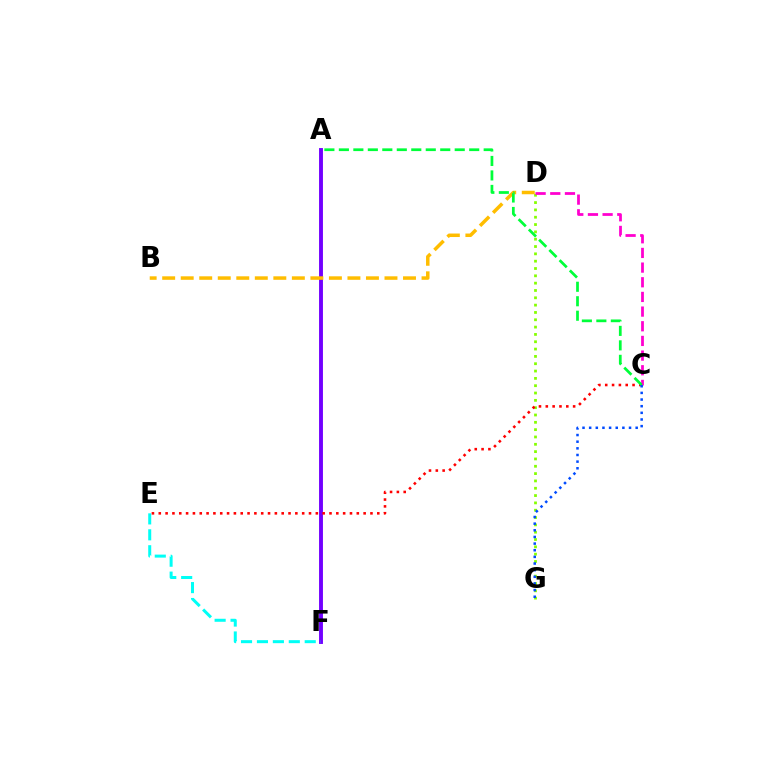{('D', 'G'): [{'color': '#84ff00', 'line_style': 'dotted', 'thickness': 1.99}], ('A', 'F'): [{'color': '#7200ff', 'line_style': 'solid', 'thickness': 2.8}], ('B', 'D'): [{'color': '#ffbd00', 'line_style': 'dashed', 'thickness': 2.52}], ('C', 'D'): [{'color': '#ff00cf', 'line_style': 'dashed', 'thickness': 1.99}], ('E', 'F'): [{'color': '#00fff6', 'line_style': 'dashed', 'thickness': 2.16}], ('C', 'E'): [{'color': '#ff0000', 'line_style': 'dotted', 'thickness': 1.86}], ('A', 'C'): [{'color': '#00ff39', 'line_style': 'dashed', 'thickness': 1.97}], ('C', 'G'): [{'color': '#004bff', 'line_style': 'dotted', 'thickness': 1.81}]}